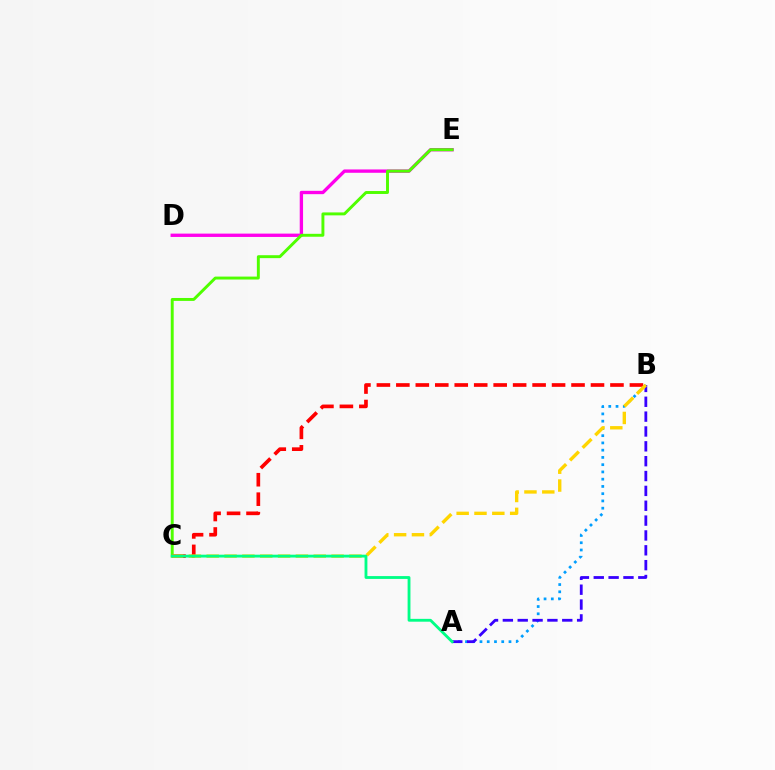{('D', 'E'): [{'color': '#ff00ed', 'line_style': 'solid', 'thickness': 2.4}], ('A', 'B'): [{'color': '#009eff', 'line_style': 'dotted', 'thickness': 1.97}, {'color': '#3700ff', 'line_style': 'dashed', 'thickness': 2.02}], ('C', 'E'): [{'color': '#4fff00', 'line_style': 'solid', 'thickness': 2.11}], ('B', 'C'): [{'color': '#ff0000', 'line_style': 'dashed', 'thickness': 2.64}, {'color': '#ffd500', 'line_style': 'dashed', 'thickness': 2.42}], ('A', 'C'): [{'color': '#00ff86', 'line_style': 'solid', 'thickness': 2.04}]}